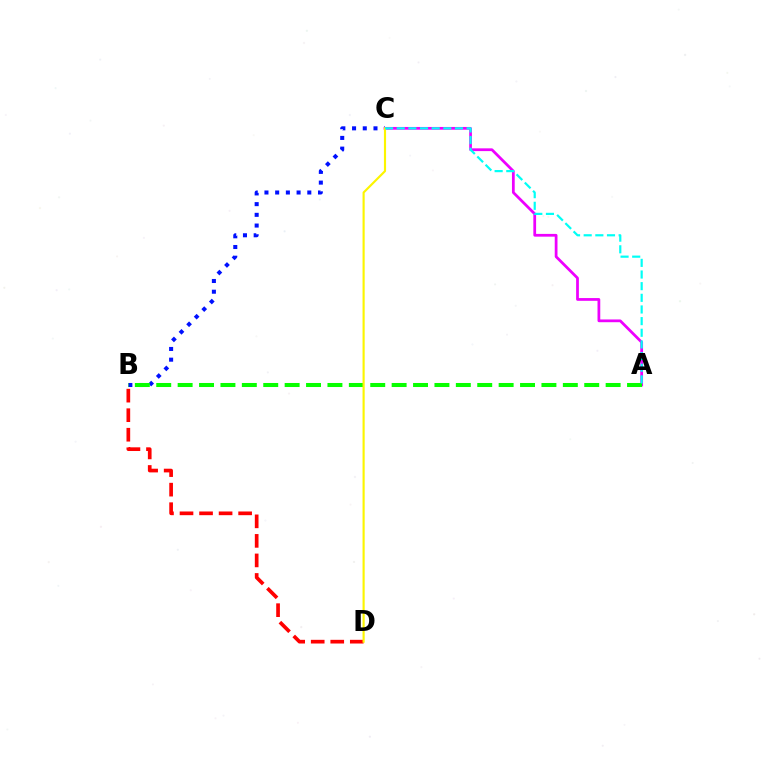{('B', 'C'): [{'color': '#0010ff', 'line_style': 'dotted', 'thickness': 2.91}], ('A', 'C'): [{'color': '#ee00ff', 'line_style': 'solid', 'thickness': 1.98}, {'color': '#00fff6', 'line_style': 'dashed', 'thickness': 1.58}], ('B', 'D'): [{'color': '#ff0000', 'line_style': 'dashed', 'thickness': 2.65}], ('A', 'B'): [{'color': '#08ff00', 'line_style': 'dashed', 'thickness': 2.91}], ('C', 'D'): [{'color': '#fcf500', 'line_style': 'solid', 'thickness': 1.55}]}